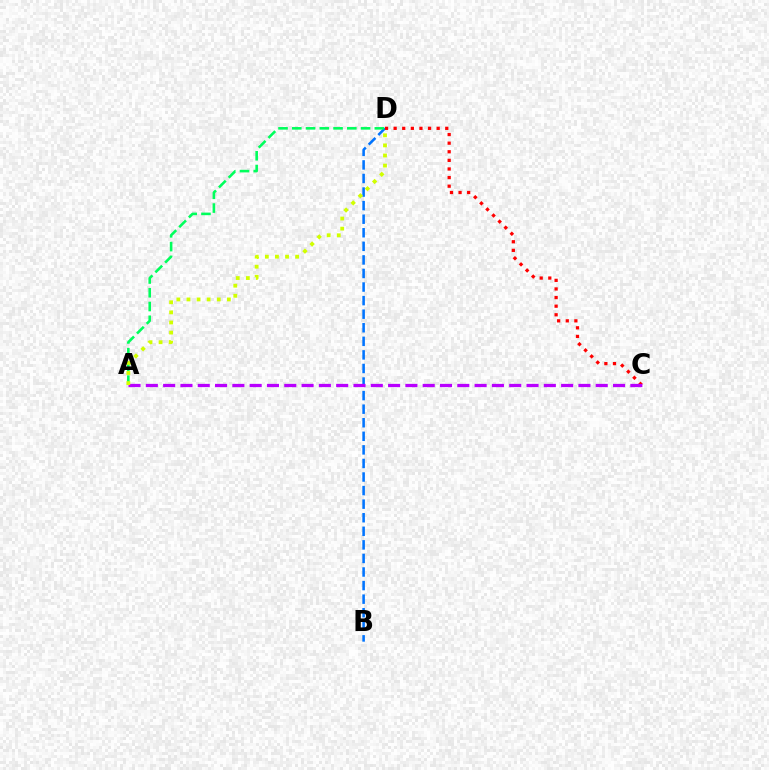{('B', 'D'): [{'color': '#0074ff', 'line_style': 'dashed', 'thickness': 1.84}], ('C', 'D'): [{'color': '#ff0000', 'line_style': 'dotted', 'thickness': 2.34}], ('A', 'C'): [{'color': '#b900ff', 'line_style': 'dashed', 'thickness': 2.35}], ('A', 'D'): [{'color': '#00ff5c', 'line_style': 'dashed', 'thickness': 1.87}, {'color': '#d1ff00', 'line_style': 'dotted', 'thickness': 2.74}]}